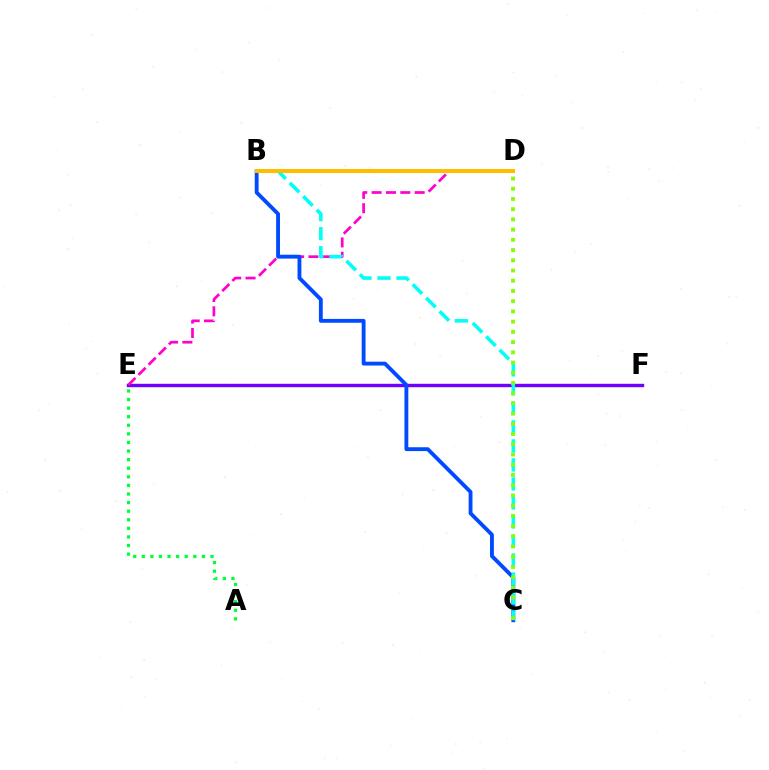{('E', 'F'): [{'color': '#7200ff', 'line_style': 'solid', 'thickness': 2.44}], ('B', 'D'): [{'color': '#ff0000', 'line_style': 'solid', 'thickness': 2.69}, {'color': '#ffbd00', 'line_style': 'solid', 'thickness': 2.89}], ('D', 'E'): [{'color': '#ff00cf', 'line_style': 'dashed', 'thickness': 1.95}], ('B', 'C'): [{'color': '#004bff', 'line_style': 'solid', 'thickness': 2.77}, {'color': '#00fff6', 'line_style': 'dashed', 'thickness': 2.58}], ('C', 'D'): [{'color': '#84ff00', 'line_style': 'dotted', 'thickness': 2.78}], ('A', 'E'): [{'color': '#00ff39', 'line_style': 'dotted', 'thickness': 2.33}]}